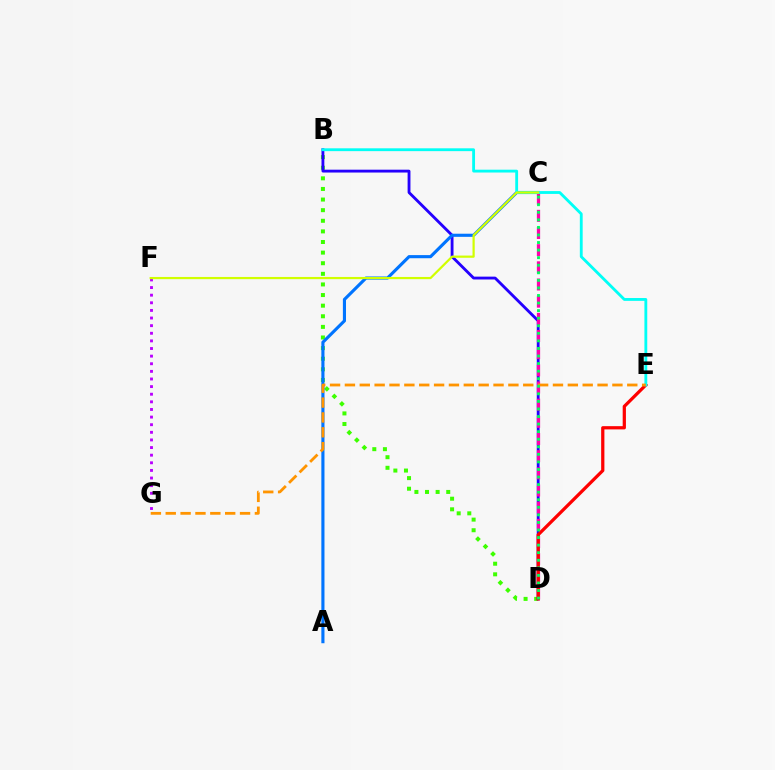{('B', 'D'): [{'color': '#3dff00', 'line_style': 'dotted', 'thickness': 2.88}, {'color': '#2500ff', 'line_style': 'solid', 'thickness': 2.05}], ('C', 'D'): [{'color': '#ff00ac', 'line_style': 'dashed', 'thickness': 2.33}, {'color': '#00ff5c', 'line_style': 'dotted', 'thickness': 2.06}], ('A', 'C'): [{'color': '#0074ff', 'line_style': 'solid', 'thickness': 2.25}], ('D', 'E'): [{'color': '#ff0000', 'line_style': 'solid', 'thickness': 2.33}], ('B', 'E'): [{'color': '#00fff6', 'line_style': 'solid', 'thickness': 2.04}], ('E', 'G'): [{'color': '#ff9400', 'line_style': 'dashed', 'thickness': 2.02}], ('F', 'G'): [{'color': '#b900ff', 'line_style': 'dotted', 'thickness': 2.07}], ('C', 'F'): [{'color': '#d1ff00', 'line_style': 'solid', 'thickness': 1.59}]}